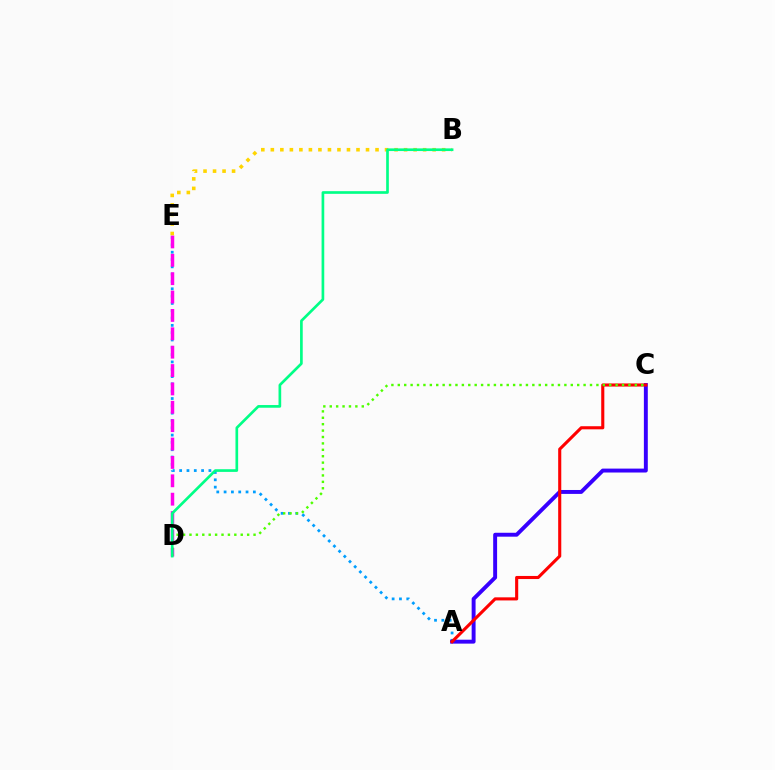{('A', 'E'): [{'color': '#009eff', 'line_style': 'dotted', 'thickness': 1.99}], ('A', 'C'): [{'color': '#3700ff', 'line_style': 'solid', 'thickness': 2.82}, {'color': '#ff0000', 'line_style': 'solid', 'thickness': 2.23}], ('D', 'E'): [{'color': '#ff00ed', 'line_style': 'dashed', 'thickness': 2.5}], ('C', 'D'): [{'color': '#4fff00', 'line_style': 'dotted', 'thickness': 1.74}], ('B', 'E'): [{'color': '#ffd500', 'line_style': 'dotted', 'thickness': 2.59}], ('B', 'D'): [{'color': '#00ff86', 'line_style': 'solid', 'thickness': 1.93}]}